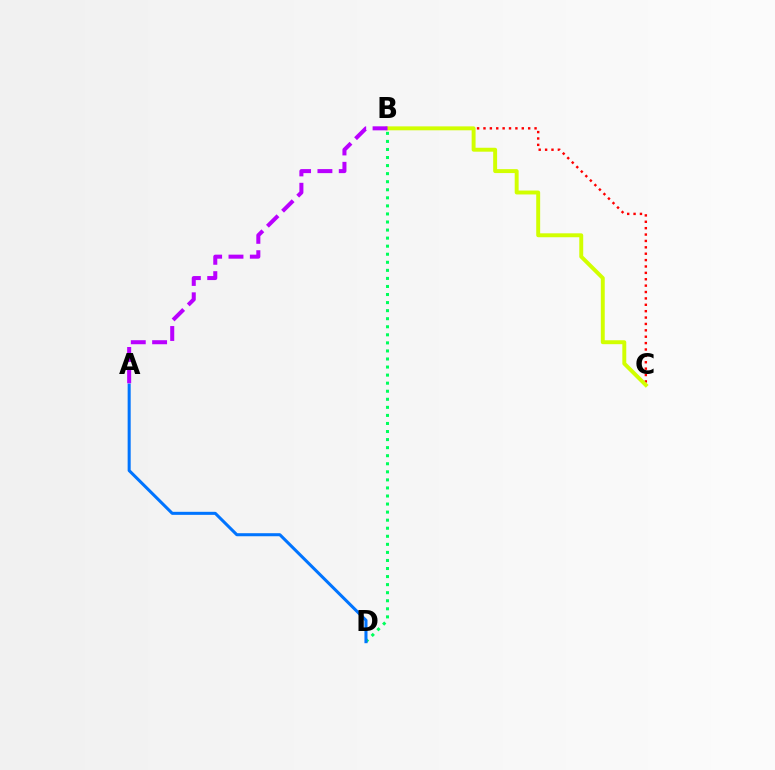{('B', 'C'): [{'color': '#ff0000', 'line_style': 'dotted', 'thickness': 1.73}, {'color': '#d1ff00', 'line_style': 'solid', 'thickness': 2.83}], ('B', 'D'): [{'color': '#00ff5c', 'line_style': 'dotted', 'thickness': 2.19}], ('A', 'D'): [{'color': '#0074ff', 'line_style': 'solid', 'thickness': 2.19}], ('A', 'B'): [{'color': '#b900ff', 'line_style': 'dashed', 'thickness': 2.9}]}